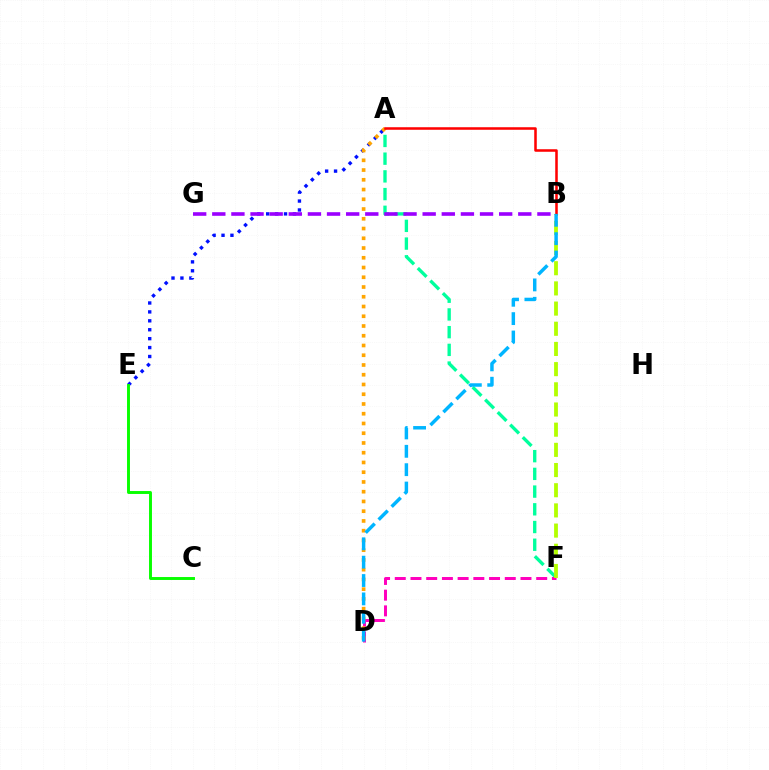{('A', 'F'): [{'color': '#00ff9d', 'line_style': 'dashed', 'thickness': 2.41}], ('A', 'E'): [{'color': '#0010ff', 'line_style': 'dotted', 'thickness': 2.42}], ('D', 'F'): [{'color': '#ff00bd', 'line_style': 'dashed', 'thickness': 2.13}], ('B', 'G'): [{'color': '#9b00ff', 'line_style': 'dashed', 'thickness': 2.6}], ('A', 'D'): [{'color': '#ffa500', 'line_style': 'dotted', 'thickness': 2.65}], ('C', 'E'): [{'color': '#08ff00', 'line_style': 'solid', 'thickness': 2.11}], ('B', 'F'): [{'color': '#b3ff00', 'line_style': 'dashed', 'thickness': 2.74}], ('A', 'B'): [{'color': '#ff0000', 'line_style': 'solid', 'thickness': 1.83}], ('B', 'D'): [{'color': '#00b5ff', 'line_style': 'dashed', 'thickness': 2.5}]}